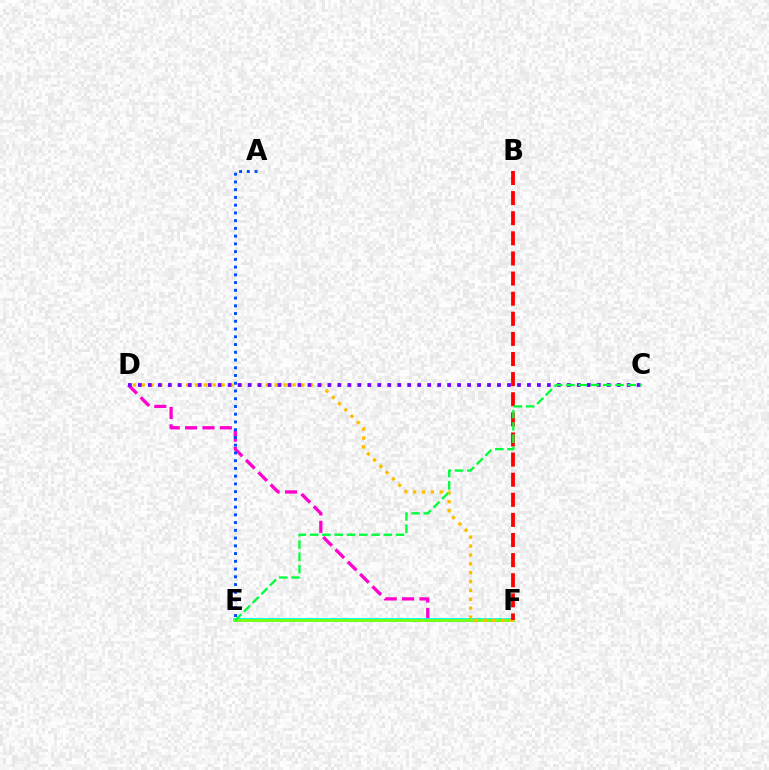{('D', 'F'): [{'color': '#ff00cf', 'line_style': 'dashed', 'thickness': 2.36}, {'color': '#ffbd00', 'line_style': 'dotted', 'thickness': 2.41}], ('E', 'F'): [{'color': '#00fff6', 'line_style': 'solid', 'thickness': 2.75}, {'color': '#84ff00', 'line_style': 'solid', 'thickness': 1.92}], ('A', 'E'): [{'color': '#004bff', 'line_style': 'dotted', 'thickness': 2.1}], ('B', 'F'): [{'color': '#ff0000', 'line_style': 'dashed', 'thickness': 2.73}], ('C', 'D'): [{'color': '#7200ff', 'line_style': 'dotted', 'thickness': 2.71}], ('C', 'E'): [{'color': '#00ff39', 'line_style': 'dashed', 'thickness': 1.67}]}